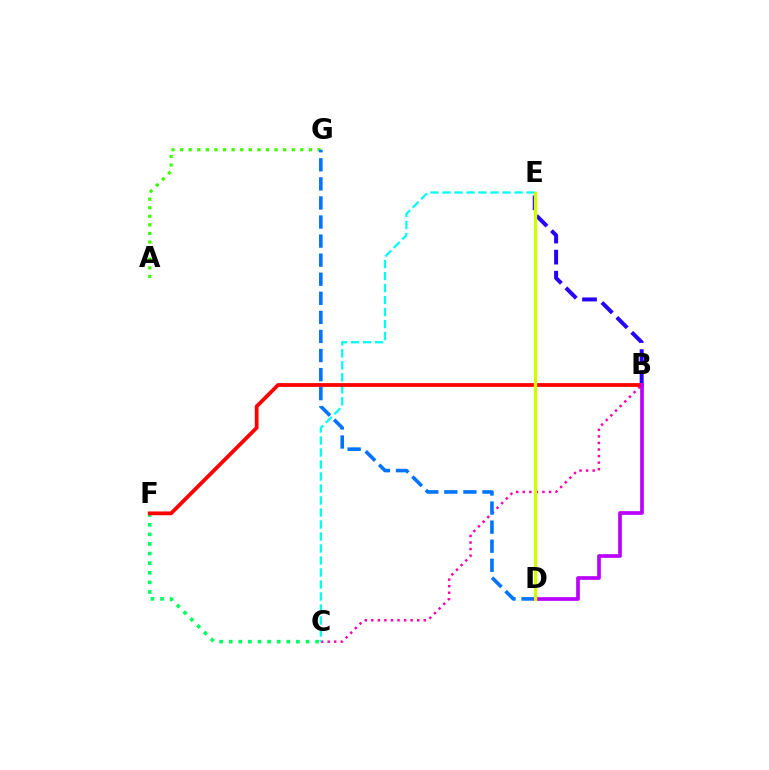{('C', 'F'): [{'color': '#00ff5c', 'line_style': 'dotted', 'thickness': 2.61}], ('D', 'E'): [{'color': '#ff9400', 'line_style': 'dashed', 'thickness': 2.02}, {'color': '#d1ff00', 'line_style': 'solid', 'thickness': 2.37}], ('B', 'E'): [{'color': '#2500ff', 'line_style': 'dashed', 'thickness': 2.86}], ('B', 'C'): [{'color': '#ff00ac', 'line_style': 'dotted', 'thickness': 1.78}], ('C', 'E'): [{'color': '#00fff6', 'line_style': 'dashed', 'thickness': 1.63}], ('B', 'F'): [{'color': '#ff0000', 'line_style': 'solid', 'thickness': 2.71}], ('A', 'G'): [{'color': '#3dff00', 'line_style': 'dotted', 'thickness': 2.33}], ('D', 'G'): [{'color': '#0074ff', 'line_style': 'dashed', 'thickness': 2.59}], ('B', 'D'): [{'color': '#b900ff', 'line_style': 'solid', 'thickness': 2.65}]}